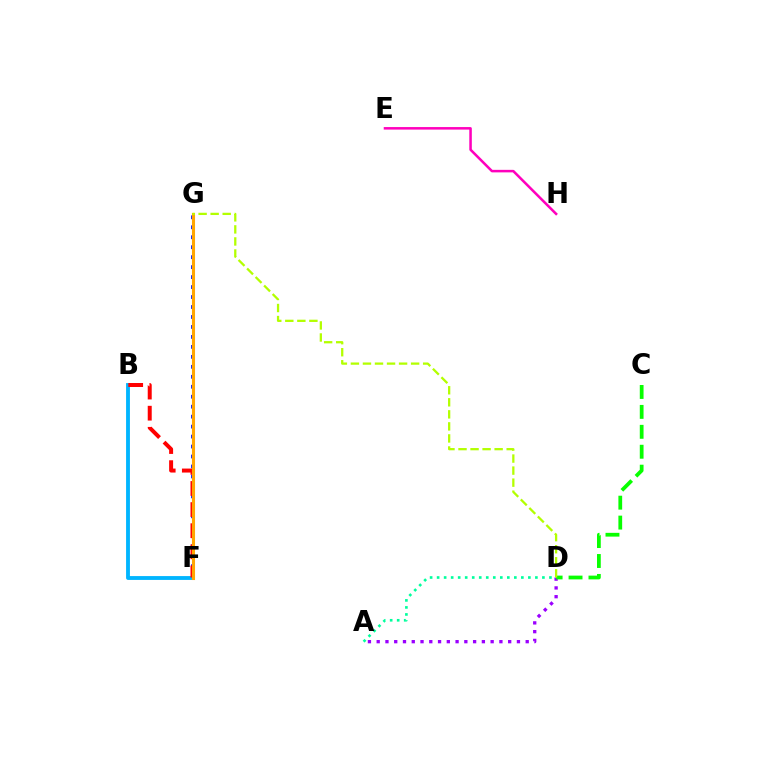{('F', 'G'): [{'color': '#0010ff', 'line_style': 'dotted', 'thickness': 2.71}, {'color': '#ffa500', 'line_style': 'solid', 'thickness': 2.22}], ('B', 'F'): [{'color': '#00b5ff', 'line_style': 'solid', 'thickness': 2.77}, {'color': '#ff0000', 'line_style': 'dashed', 'thickness': 2.87}], ('E', 'H'): [{'color': '#ff00bd', 'line_style': 'solid', 'thickness': 1.82}], ('A', 'D'): [{'color': '#9b00ff', 'line_style': 'dotted', 'thickness': 2.38}, {'color': '#00ff9d', 'line_style': 'dotted', 'thickness': 1.91}], ('C', 'D'): [{'color': '#08ff00', 'line_style': 'dashed', 'thickness': 2.71}], ('D', 'G'): [{'color': '#b3ff00', 'line_style': 'dashed', 'thickness': 1.64}]}